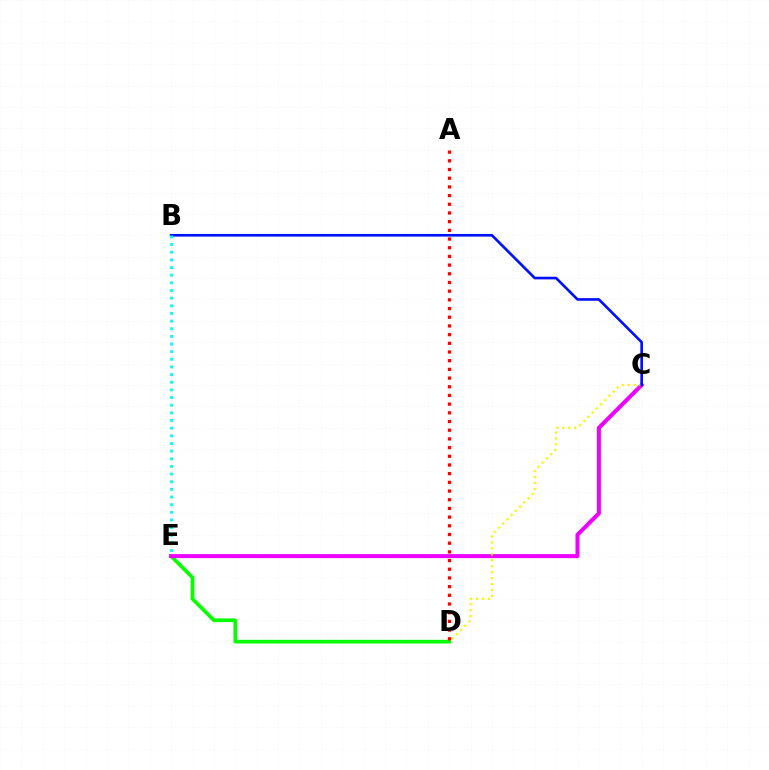{('D', 'E'): [{'color': '#08ff00', 'line_style': 'solid', 'thickness': 2.65}], ('C', 'E'): [{'color': '#ee00ff', 'line_style': 'solid', 'thickness': 2.89}], ('C', 'D'): [{'color': '#fcf500', 'line_style': 'dotted', 'thickness': 1.61}], ('A', 'D'): [{'color': '#ff0000', 'line_style': 'dotted', 'thickness': 2.36}], ('B', 'C'): [{'color': '#0010ff', 'line_style': 'solid', 'thickness': 1.9}], ('B', 'E'): [{'color': '#00fff6', 'line_style': 'dotted', 'thickness': 2.08}]}